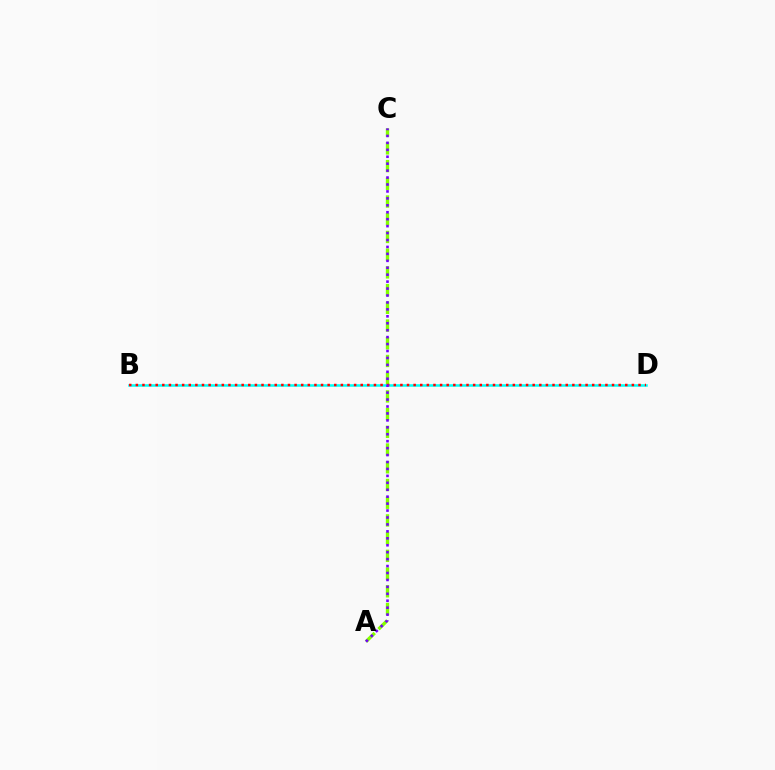{('A', 'C'): [{'color': '#84ff00', 'line_style': 'dashed', 'thickness': 2.41}, {'color': '#7200ff', 'line_style': 'dotted', 'thickness': 1.88}], ('B', 'D'): [{'color': '#00fff6', 'line_style': 'solid', 'thickness': 1.81}, {'color': '#ff0000', 'line_style': 'dotted', 'thickness': 1.8}]}